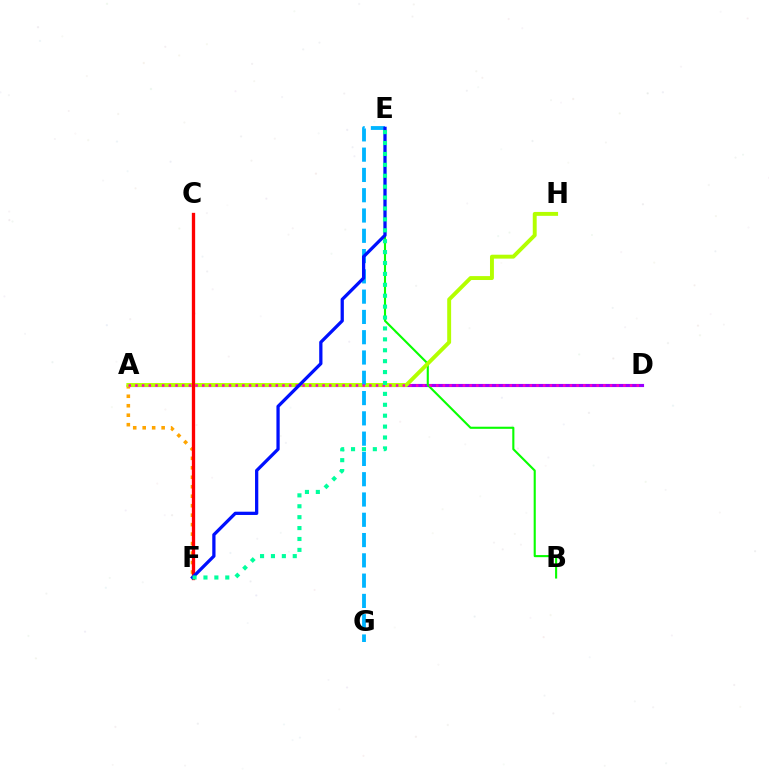{('A', 'D'): [{'color': '#9b00ff', 'line_style': 'solid', 'thickness': 2.25}, {'color': '#ff00bd', 'line_style': 'dotted', 'thickness': 1.82}], ('A', 'F'): [{'color': '#ffa500', 'line_style': 'dotted', 'thickness': 2.57}], ('B', 'E'): [{'color': '#08ff00', 'line_style': 'solid', 'thickness': 1.52}], ('A', 'H'): [{'color': '#b3ff00', 'line_style': 'solid', 'thickness': 2.82}], ('E', 'G'): [{'color': '#00b5ff', 'line_style': 'dashed', 'thickness': 2.76}], ('C', 'F'): [{'color': '#ff0000', 'line_style': 'solid', 'thickness': 2.39}], ('E', 'F'): [{'color': '#0010ff', 'line_style': 'solid', 'thickness': 2.35}, {'color': '#00ff9d', 'line_style': 'dotted', 'thickness': 2.96}]}